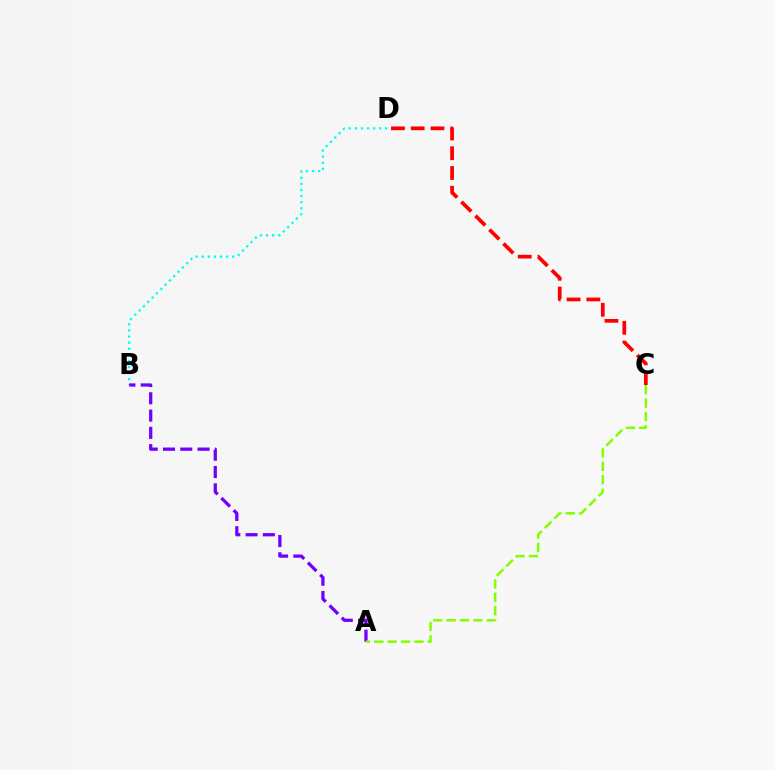{('B', 'D'): [{'color': '#00fff6', 'line_style': 'dotted', 'thickness': 1.66}], ('C', 'D'): [{'color': '#ff0000', 'line_style': 'dashed', 'thickness': 2.68}], ('A', 'B'): [{'color': '#7200ff', 'line_style': 'dashed', 'thickness': 2.35}], ('A', 'C'): [{'color': '#84ff00', 'line_style': 'dashed', 'thickness': 1.82}]}